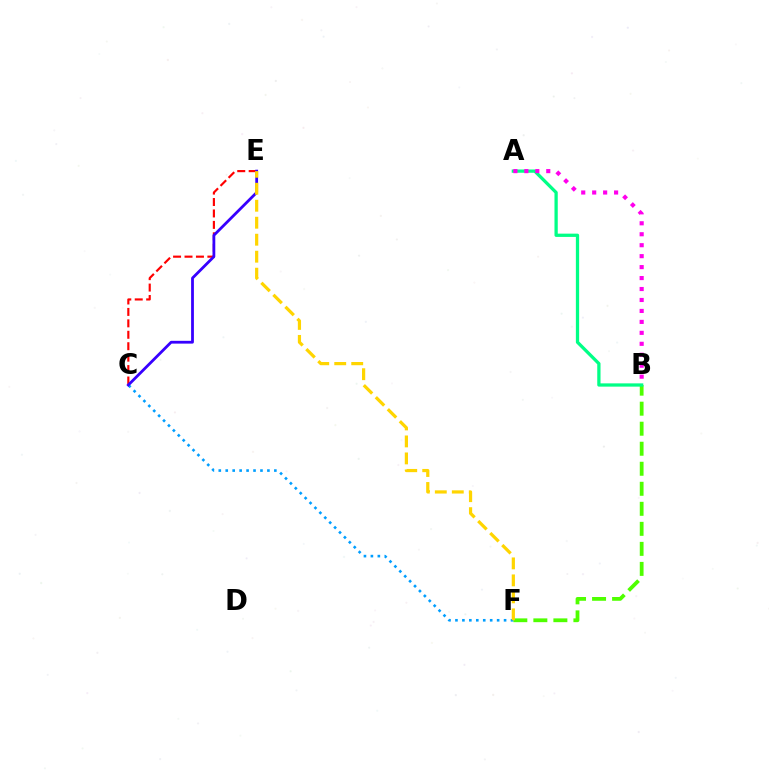{('B', 'F'): [{'color': '#4fff00', 'line_style': 'dashed', 'thickness': 2.72}], ('C', 'F'): [{'color': '#009eff', 'line_style': 'dotted', 'thickness': 1.89}], ('A', 'B'): [{'color': '#00ff86', 'line_style': 'solid', 'thickness': 2.35}, {'color': '#ff00ed', 'line_style': 'dotted', 'thickness': 2.98}], ('C', 'E'): [{'color': '#ff0000', 'line_style': 'dashed', 'thickness': 1.55}, {'color': '#3700ff', 'line_style': 'solid', 'thickness': 2.01}], ('E', 'F'): [{'color': '#ffd500', 'line_style': 'dashed', 'thickness': 2.31}]}